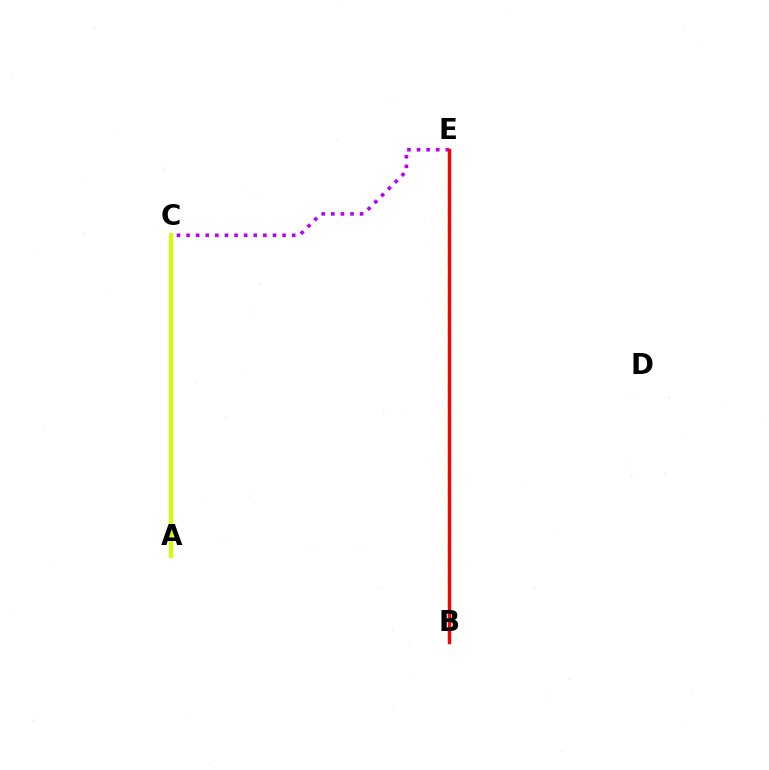{('B', 'E'): [{'color': '#00ff5c', 'line_style': 'dashed', 'thickness': 2.41}, {'color': '#0074ff', 'line_style': 'dotted', 'thickness': 2.08}, {'color': '#ff0000', 'line_style': 'solid', 'thickness': 2.43}], ('A', 'C'): [{'color': '#d1ff00', 'line_style': 'solid', 'thickness': 2.96}], ('C', 'E'): [{'color': '#b900ff', 'line_style': 'dotted', 'thickness': 2.61}]}